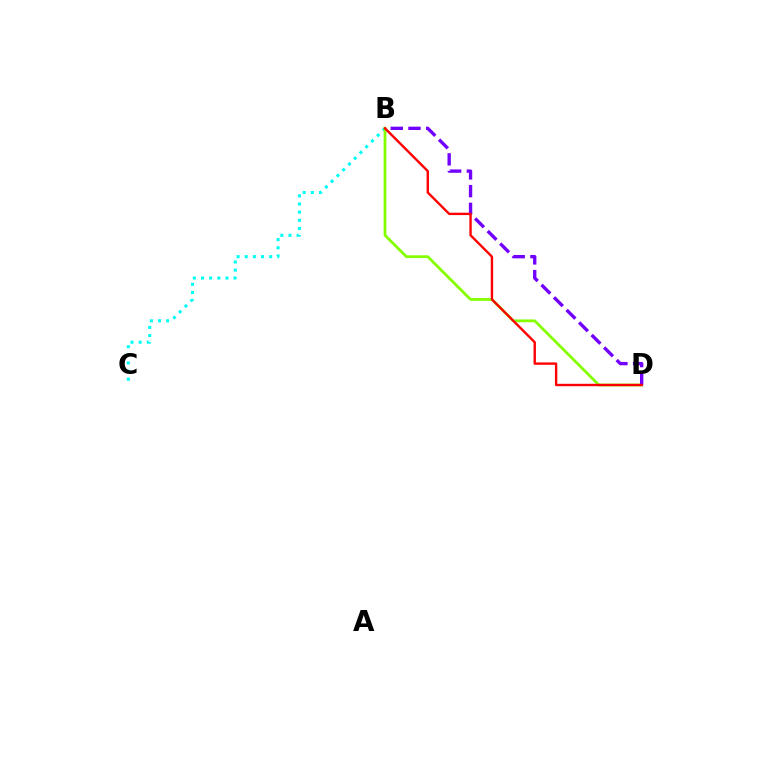{('B', 'C'): [{'color': '#00fff6', 'line_style': 'dotted', 'thickness': 2.21}], ('B', 'D'): [{'color': '#84ff00', 'line_style': 'solid', 'thickness': 2.0}, {'color': '#7200ff', 'line_style': 'dashed', 'thickness': 2.41}, {'color': '#ff0000', 'line_style': 'solid', 'thickness': 1.71}]}